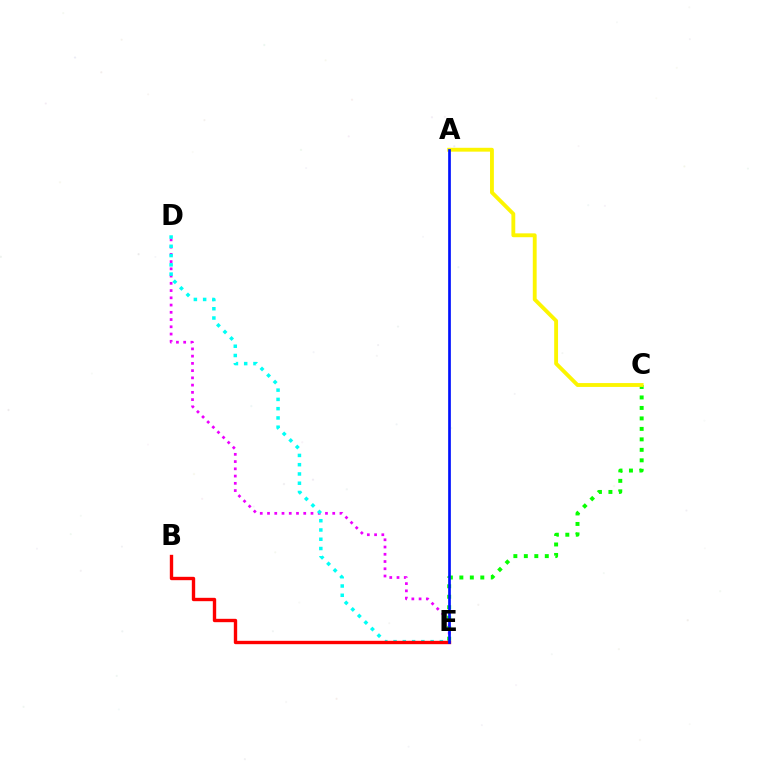{('D', 'E'): [{'color': '#ee00ff', 'line_style': 'dotted', 'thickness': 1.97}, {'color': '#00fff6', 'line_style': 'dotted', 'thickness': 2.52}], ('C', 'E'): [{'color': '#08ff00', 'line_style': 'dotted', 'thickness': 2.85}], ('B', 'E'): [{'color': '#ff0000', 'line_style': 'solid', 'thickness': 2.43}], ('A', 'C'): [{'color': '#fcf500', 'line_style': 'solid', 'thickness': 2.77}], ('A', 'E'): [{'color': '#0010ff', 'line_style': 'solid', 'thickness': 1.94}]}